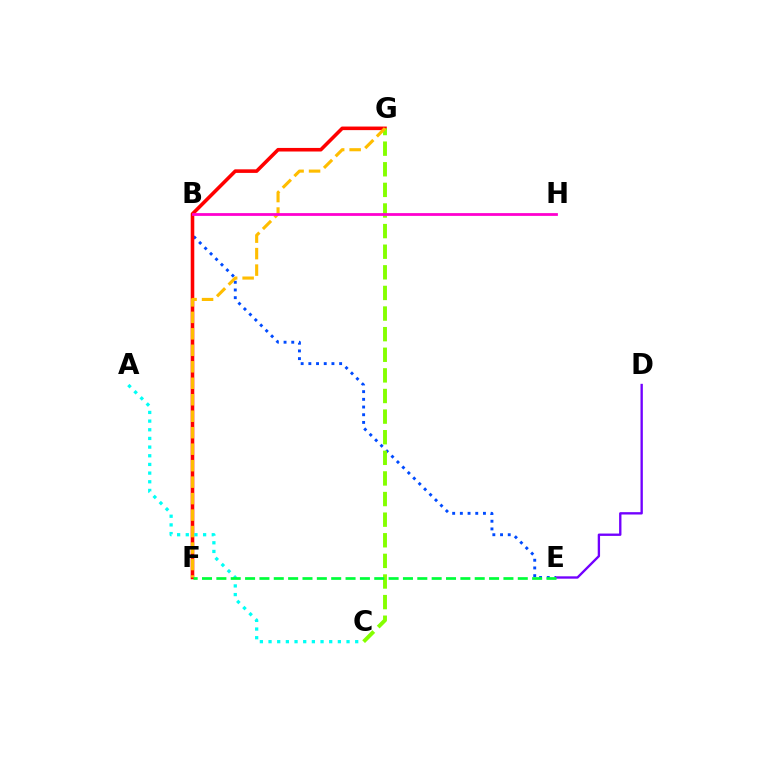{('B', 'E'): [{'color': '#004bff', 'line_style': 'dotted', 'thickness': 2.09}], ('F', 'G'): [{'color': '#ff0000', 'line_style': 'solid', 'thickness': 2.57}, {'color': '#ffbd00', 'line_style': 'dashed', 'thickness': 2.24}], ('C', 'G'): [{'color': '#84ff00', 'line_style': 'dashed', 'thickness': 2.8}], ('A', 'C'): [{'color': '#00fff6', 'line_style': 'dotted', 'thickness': 2.35}], ('D', 'E'): [{'color': '#7200ff', 'line_style': 'solid', 'thickness': 1.69}], ('E', 'F'): [{'color': '#00ff39', 'line_style': 'dashed', 'thickness': 1.95}], ('B', 'H'): [{'color': '#ff00cf', 'line_style': 'solid', 'thickness': 2.0}]}